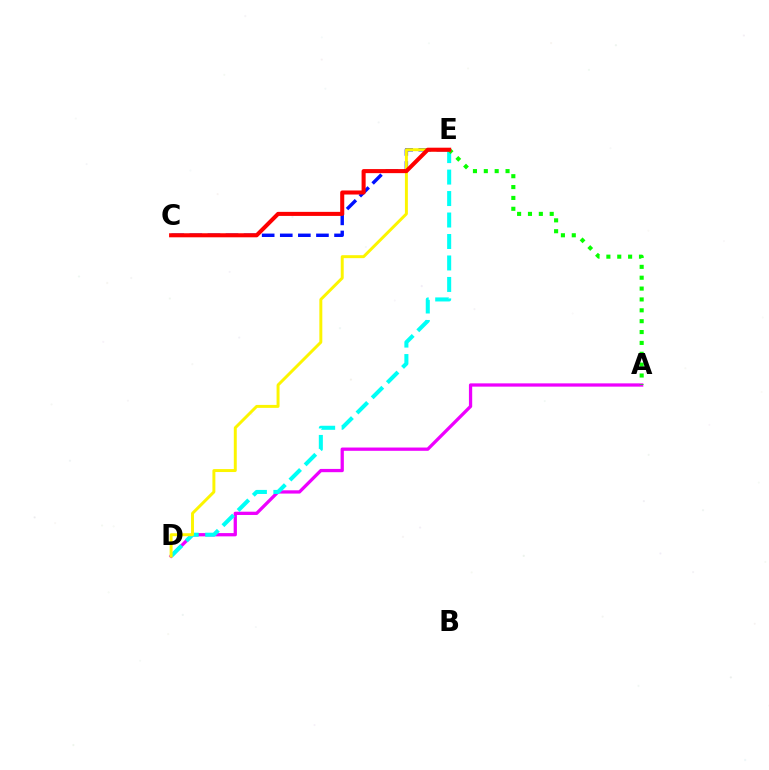{('A', 'D'): [{'color': '#ee00ff', 'line_style': 'solid', 'thickness': 2.35}], ('D', 'E'): [{'color': '#00fff6', 'line_style': 'dashed', 'thickness': 2.92}, {'color': '#fcf500', 'line_style': 'solid', 'thickness': 2.13}], ('C', 'E'): [{'color': '#0010ff', 'line_style': 'dashed', 'thickness': 2.46}, {'color': '#ff0000', 'line_style': 'solid', 'thickness': 2.92}], ('A', 'E'): [{'color': '#08ff00', 'line_style': 'dotted', 'thickness': 2.95}]}